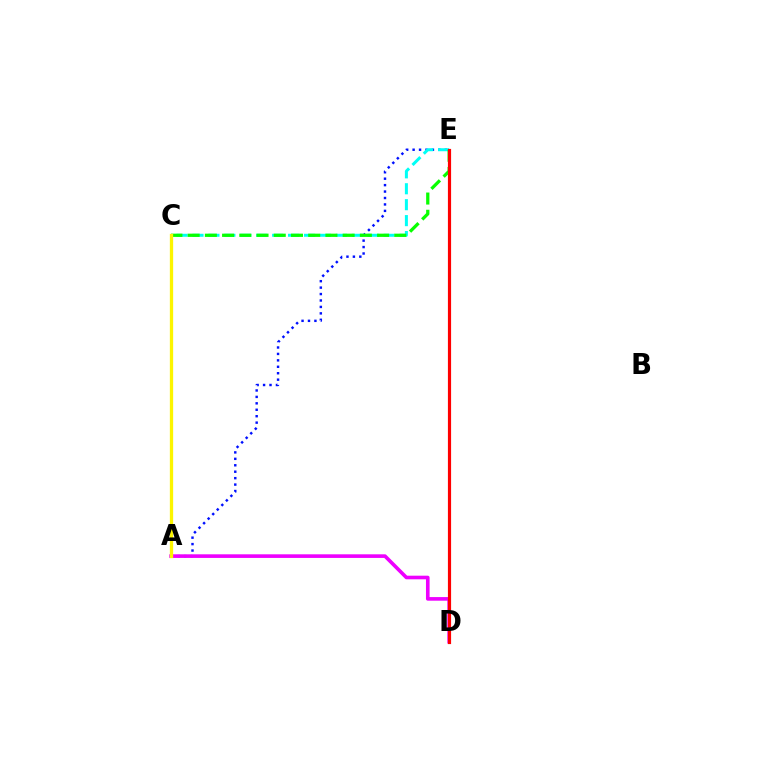{('A', 'E'): [{'color': '#0010ff', 'line_style': 'dotted', 'thickness': 1.75}], ('A', 'D'): [{'color': '#ee00ff', 'line_style': 'solid', 'thickness': 2.61}], ('C', 'E'): [{'color': '#00fff6', 'line_style': 'dashed', 'thickness': 2.16}, {'color': '#08ff00', 'line_style': 'dashed', 'thickness': 2.34}], ('A', 'C'): [{'color': '#fcf500', 'line_style': 'solid', 'thickness': 2.37}], ('D', 'E'): [{'color': '#ff0000', 'line_style': 'solid', 'thickness': 2.29}]}